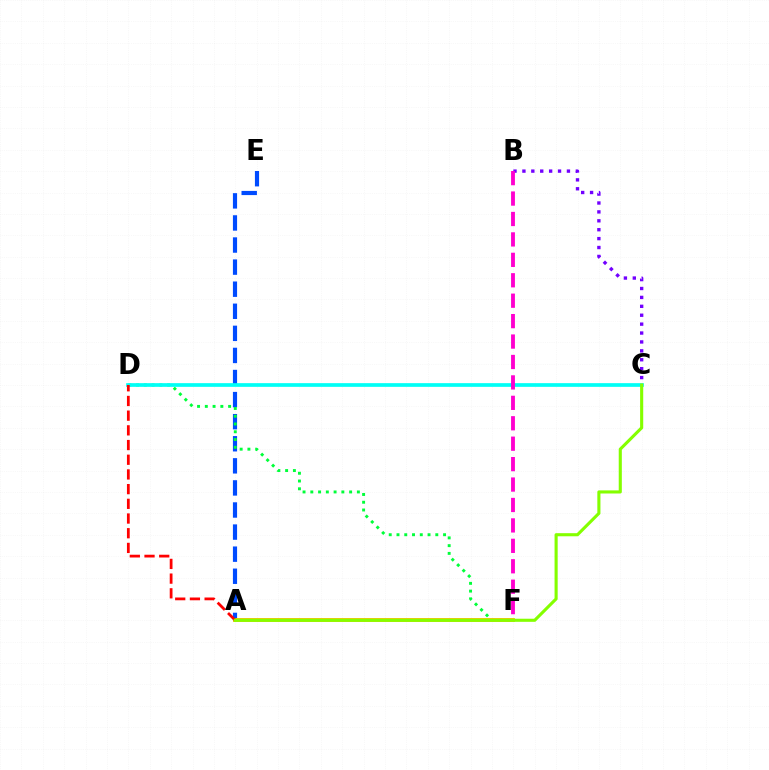{('A', 'E'): [{'color': '#004bff', 'line_style': 'dashed', 'thickness': 3.0}], ('D', 'F'): [{'color': '#00ff39', 'line_style': 'dotted', 'thickness': 2.11}], ('B', 'C'): [{'color': '#7200ff', 'line_style': 'dotted', 'thickness': 2.42}], ('C', 'D'): [{'color': '#00fff6', 'line_style': 'solid', 'thickness': 2.66}], ('A', 'F'): [{'color': '#ffbd00', 'line_style': 'solid', 'thickness': 2.79}], ('B', 'F'): [{'color': '#ff00cf', 'line_style': 'dashed', 'thickness': 2.78}], ('A', 'D'): [{'color': '#ff0000', 'line_style': 'dashed', 'thickness': 2.0}], ('A', 'C'): [{'color': '#84ff00', 'line_style': 'solid', 'thickness': 2.23}]}